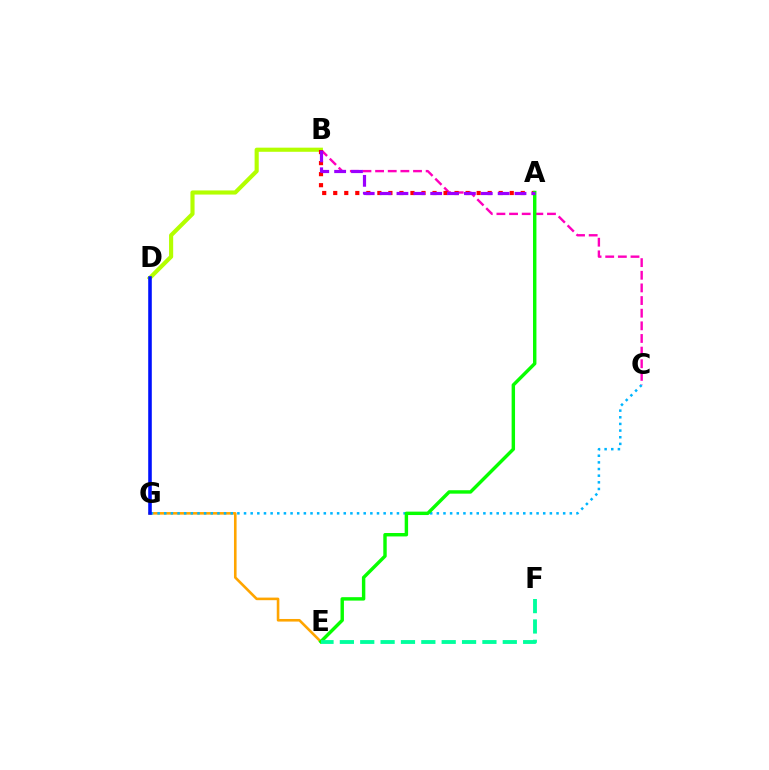{('B', 'C'): [{'color': '#ff00bd', 'line_style': 'dashed', 'thickness': 1.72}], ('E', 'G'): [{'color': '#ffa500', 'line_style': 'solid', 'thickness': 1.87}], ('B', 'D'): [{'color': '#b3ff00', 'line_style': 'solid', 'thickness': 2.97}], ('A', 'B'): [{'color': '#ff0000', 'line_style': 'dotted', 'thickness': 3.0}, {'color': '#9b00ff', 'line_style': 'dashed', 'thickness': 2.29}], ('C', 'G'): [{'color': '#00b5ff', 'line_style': 'dotted', 'thickness': 1.81}], ('D', 'G'): [{'color': '#0010ff', 'line_style': 'solid', 'thickness': 2.58}], ('A', 'E'): [{'color': '#08ff00', 'line_style': 'solid', 'thickness': 2.46}], ('E', 'F'): [{'color': '#00ff9d', 'line_style': 'dashed', 'thickness': 2.77}]}